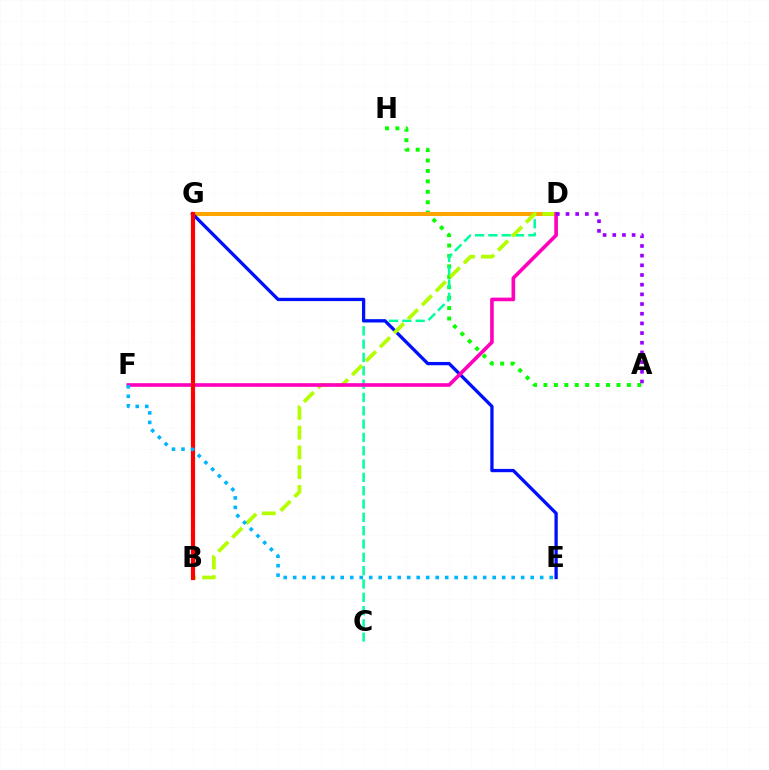{('A', 'H'): [{'color': '#08ff00', 'line_style': 'dotted', 'thickness': 2.83}], ('C', 'D'): [{'color': '#00ff9d', 'line_style': 'dashed', 'thickness': 1.81}], ('D', 'G'): [{'color': '#ffa500', 'line_style': 'solid', 'thickness': 2.88}], ('E', 'G'): [{'color': '#0010ff', 'line_style': 'solid', 'thickness': 2.37}], ('B', 'D'): [{'color': '#b3ff00', 'line_style': 'dashed', 'thickness': 2.68}], ('D', 'F'): [{'color': '#ff00bd', 'line_style': 'solid', 'thickness': 2.62}], ('A', 'D'): [{'color': '#9b00ff', 'line_style': 'dotted', 'thickness': 2.63}], ('B', 'G'): [{'color': '#ff0000', 'line_style': 'solid', 'thickness': 2.99}], ('E', 'F'): [{'color': '#00b5ff', 'line_style': 'dotted', 'thickness': 2.58}]}